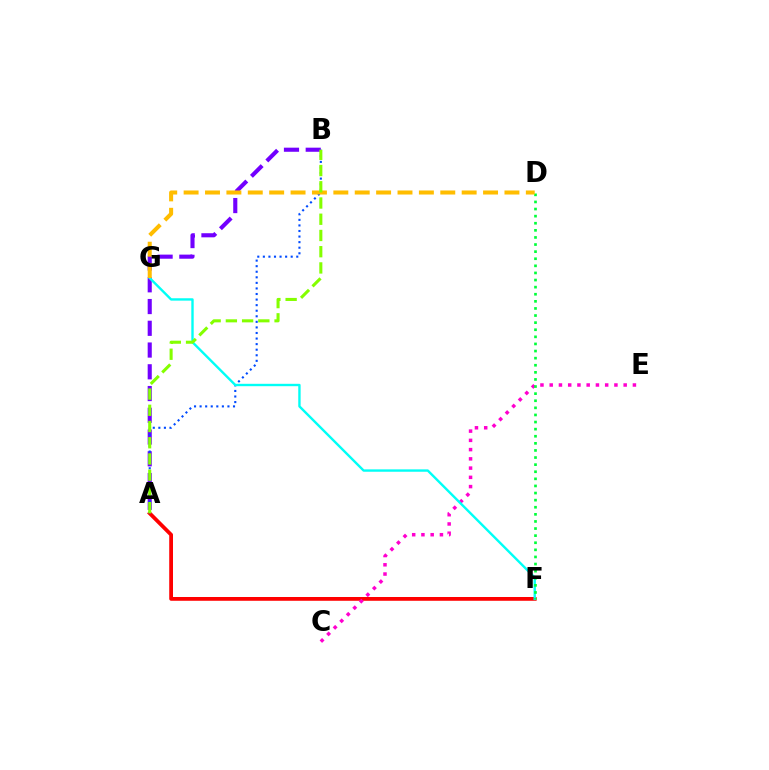{('A', 'B'): [{'color': '#7200ff', 'line_style': 'dashed', 'thickness': 2.95}, {'color': '#004bff', 'line_style': 'dotted', 'thickness': 1.51}, {'color': '#84ff00', 'line_style': 'dashed', 'thickness': 2.2}], ('A', 'F'): [{'color': '#ff0000', 'line_style': 'solid', 'thickness': 2.72}], ('C', 'E'): [{'color': '#ff00cf', 'line_style': 'dotted', 'thickness': 2.51}], ('F', 'G'): [{'color': '#00fff6', 'line_style': 'solid', 'thickness': 1.72}], ('D', 'F'): [{'color': '#00ff39', 'line_style': 'dotted', 'thickness': 1.93}], ('D', 'G'): [{'color': '#ffbd00', 'line_style': 'dashed', 'thickness': 2.91}]}